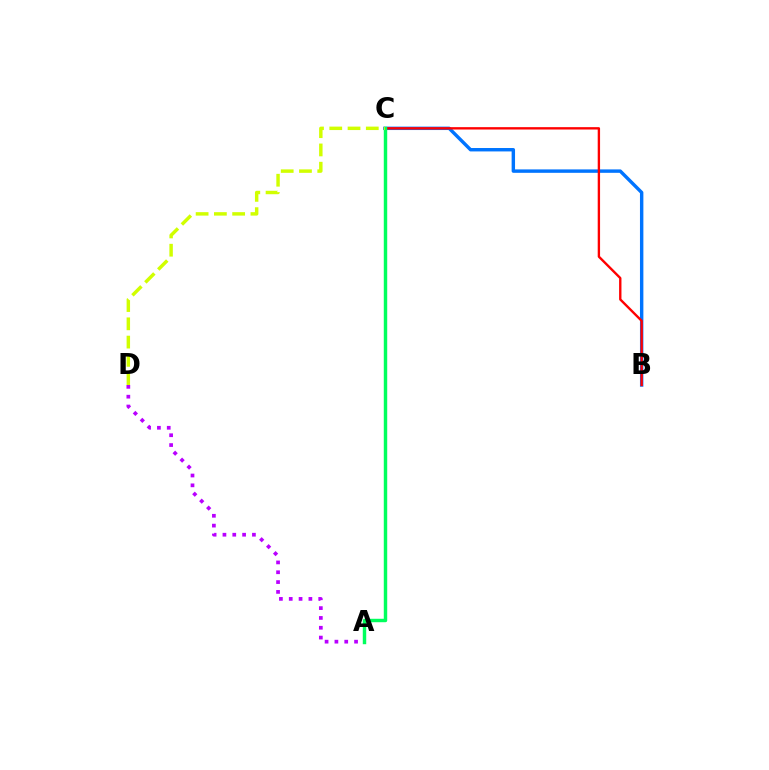{('B', 'C'): [{'color': '#0074ff', 'line_style': 'solid', 'thickness': 2.46}, {'color': '#ff0000', 'line_style': 'solid', 'thickness': 1.7}], ('A', 'C'): [{'color': '#00ff5c', 'line_style': 'solid', 'thickness': 2.47}], ('C', 'D'): [{'color': '#d1ff00', 'line_style': 'dashed', 'thickness': 2.48}], ('A', 'D'): [{'color': '#b900ff', 'line_style': 'dotted', 'thickness': 2.67}]}